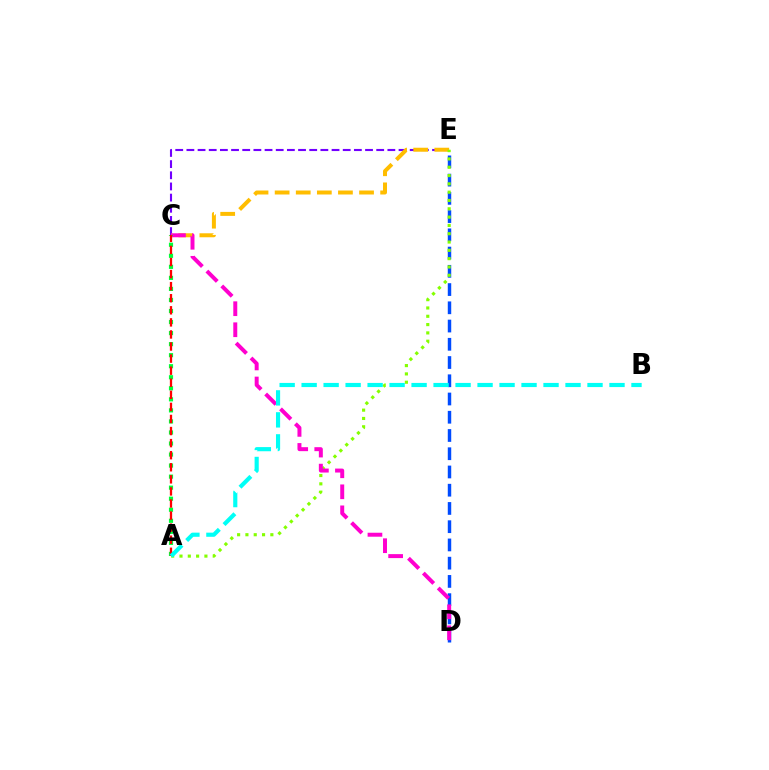{('C', 'E'): [{'color': '#7200ff', 'line_style': 'dashed', 'thickness': 1.52}, {'color': '#ffbd00', 'line_style': 'dashed', 'thickness': 2.87}], ('D', 'E'): [{'color': '#004bff', 'line_style': 'dashed', 'thickness': 2.48}], ('A', 'E'): [{'color': '#84ff00', 'line_style': 'dotted', 'thickness': 2.26}], ('C', 'D'): [{'color': '#ff00cf', 'line_style': 'dashed', 'thickness': 2.86}], ('A', 'C'): [{'color': '#00ff39', 'line_style': 'dotted', 'thickness': 3.0}, {'color': '#ff0000', 'line_style': 'dashed', 'thickness': 1.64}], ('A', 'B'): [{'color': '#00fff6', 'line_style': 'dashed', 'thickness': 2.99}]}